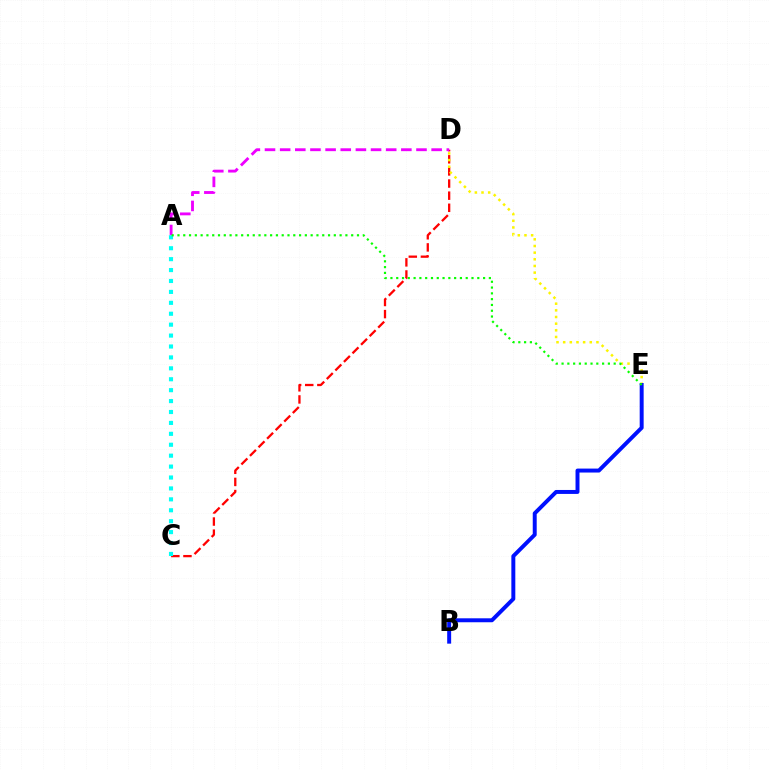{('C', 'D'): [{'color': '#ff0000', 'line_style': 'dashed', 'thickness': 1.65}], ('D', 'E'): [{'color': '#fcf500', 'line_style': 'dotted', 'thickness': 1.81}], ('A', 'D'): [{'color': '#ee00ff', 'line_style': 'dashed', 'thickness': 2.06}], ('A', 'C'): [{'color': '#00fff6', 'line_style': 'dotted', 'thickness': 2.97}], ('B', 'E'): [{'color': '#0010ff', 'line_style': 'solid', 'thickness': 2.85}], ('A', 'E'): [{'color': '#08ff00', 'line_style': 'dotted', 'thickness': 1.57}]}